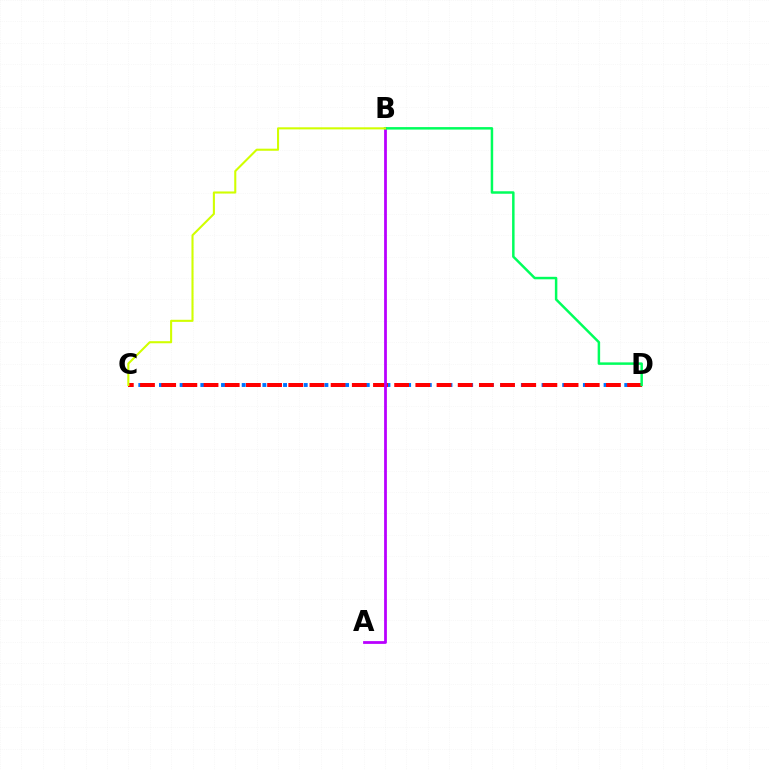{('C', 'D'): [{'color': '#0074ff', 'line_style': 'dotted', 'thickness': 2.81}, {'color': '#ff0000', 'line_style': 'dashed', 'thickness': 2.88}], ('A', 'B'): [{'color': '#b900ff', 'line_style': 'solid', 'thickness': 2.0}], ('B', 'D'): [{'color': '#00ff5c', 'line_style': 'solid', 'thickness': 1.79}], ('B', 'C'): [{'color': '#d1ff00', 'line_style': 'solid', 'thickness': 1.5}]}